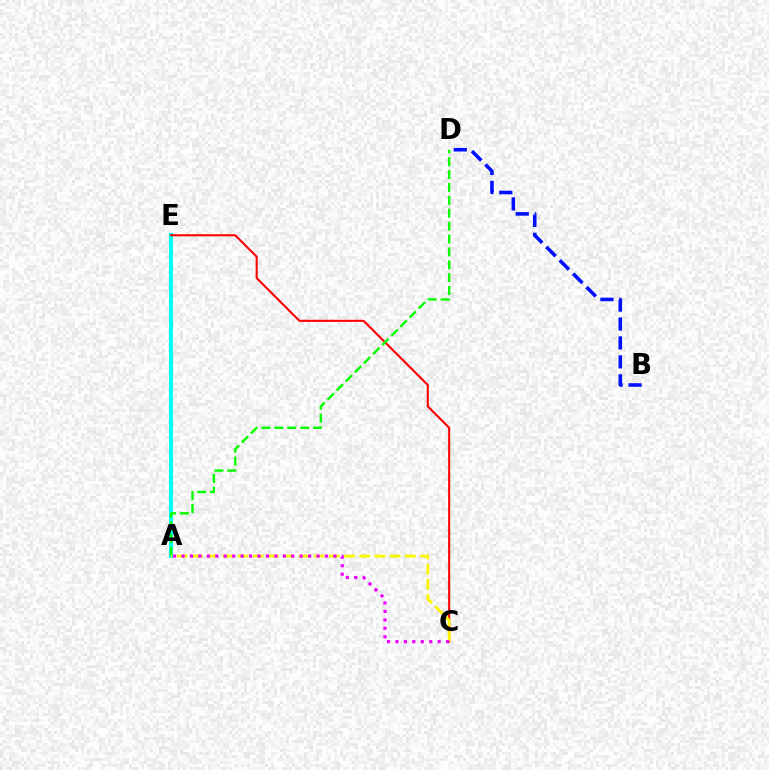{('A', 'E'): [{'color': '#00fff6', 'line_style': 'solid', 'thickness': 2.92}], ('C', 'E'): [{'color': '#ff0000', 'line_style': 'solid', 'thickness': 1.5}], ('A', 'D'): [{'color': '#08ff00', 'line_style': 'dashed', 'thickness': 1.75}], ('A', 'C'): [{'color': '#fcf500', 'line_style': 'dashed', 'thickness': 2.07}, {'color': '#ee00ff', 'line_style': 'dotted', 'thickness': 2.29}], ('B', 'D'): [{'color': '#0010ff', 'line_style': 'dashed', 'thickness': 2.57}]}